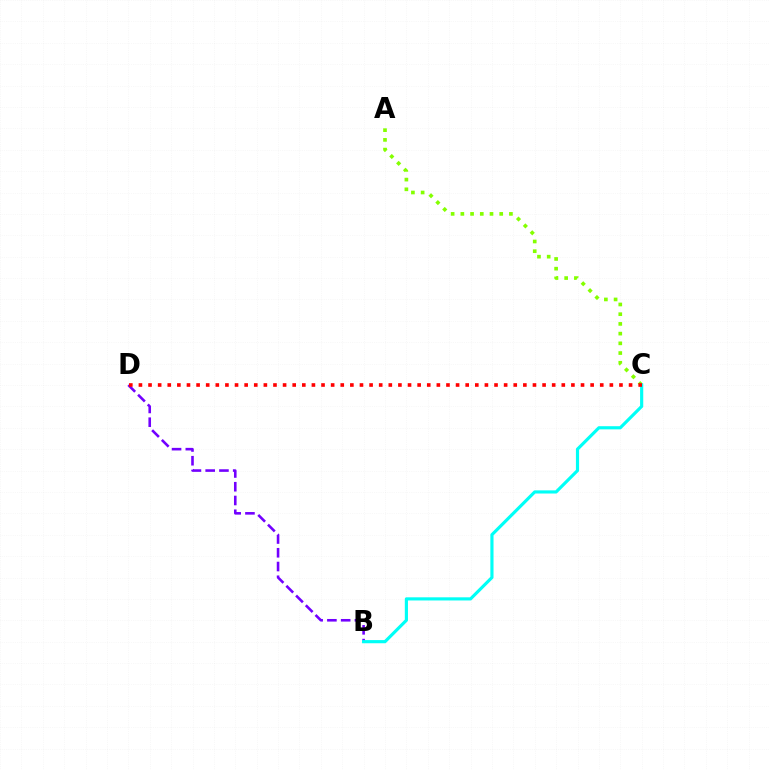{('B', 'D'): [{'color': '#7200ff', 'line_style': 'dashed', 'thickness': 1.87}], ('A', 'C'): [{'color': '#84ff00', 'line_style': 'dotted', 'thickness': 2.64}], ('B', 'C'): [{'color': '#00fff6', 'line_style': 'solid', 'thickness': 2.27}], ('C', 'D'): [{'color': '#ff0000', 'line_style': 'dotted', 'thickness': 2.61}]}